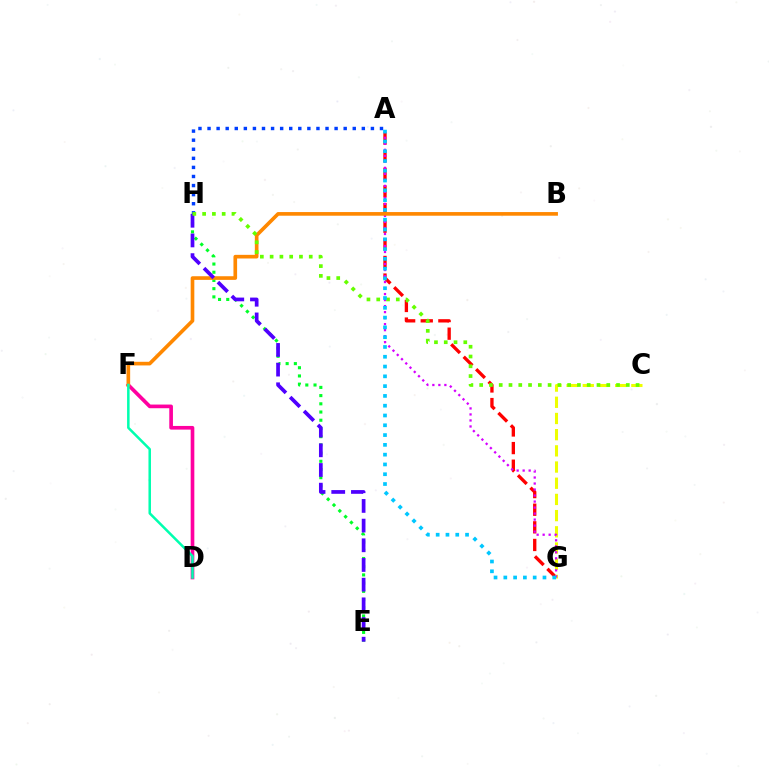{('D', 'F'): [{'color': '#ff00a0', 'line_style': 'solid', 'thickness': 2.64}, {'color': '#00ffaf', 'line_style': 'solid', 'thickness': 1.81}], ('A', 'G'): [{'color': '#ff0000', 'line_style': 'dashed', 'thickness': 2.39}, {'color': '#d600ff', 'line_style': 'dotted', 'thickness': 1.63}, {'color': '#00c7ff', 'line_style': 'dotted', 'thickness': 2.66}], ('A', 'H'): [{'color': '#003fff', 'line_style': 'dotted', 'thickness': 2.47}], ('C', 'G'): [{'color': '#eeff00', 'line_style': 'dashed', 'thickness': 2.2}], ('E', 'H'): [{'color': '#00ff27', 'line_style': 'dotted', 'thickness': 2.23}, {'color': '#4f00ff', 'line_style': 'dashed', 'thickness': 2.67}], ('B', 'F'): [{'color': '#ff8800', 'line_style': 'solid', 'thickness': 2.63}], ('C', 'H'): [{'color': '#66ff00', 'line_style': 'dotted', 'thickness': 2.66}]}